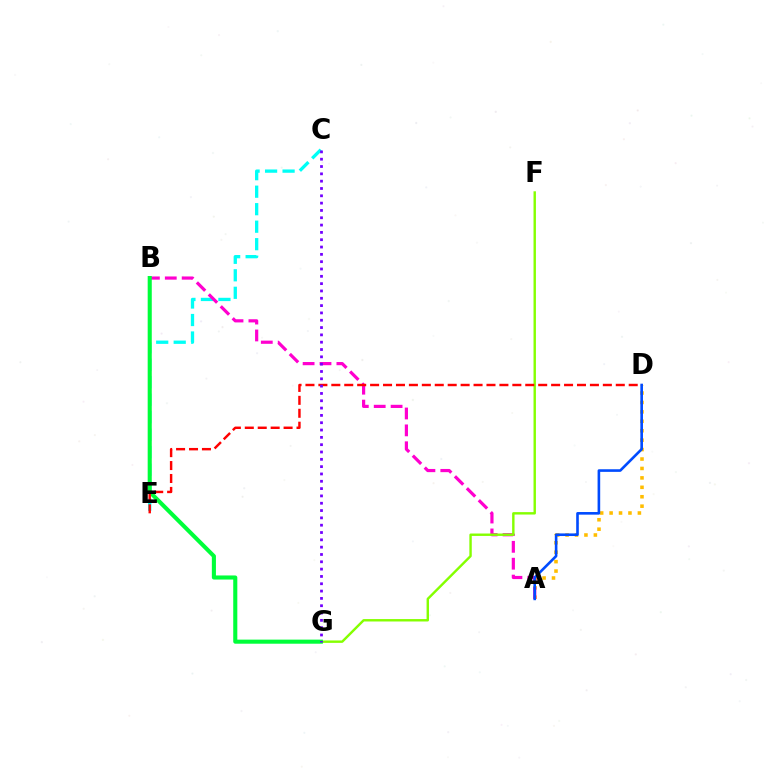{('A', 'D'): [{'color': '#ffbd00', 'line_style': 'dotted', 'thickness': 2.56}, {'color': '#004bff', 'line_style': 'solid', 'thickness': 1.89}], ('C', 'E'): [{'color': '#00fff6', 'line_style': 'dashed', 'thickness': 2.38}], ('A', 'B'): [{'color': '#ff00cf', 'line_style': 'dashed', 'thickness': 2.29}], ('F', 'G'): [{'color': '#84ff00', 'line_style': 'solid', 'thickness': 1.73}], ('B', 'G'): [{'color': '#00ff39', 'line_style': 'solid', 'thickness': 2.94}], ('D', 'E'): [{'color': '#ff0000', 'line_style': 'dashed', 'thickness': 1.76}], ('C', 'G'): [{'color': '#7200ff', 'line_style': 'dotted', 'thickness': 1.99}]}